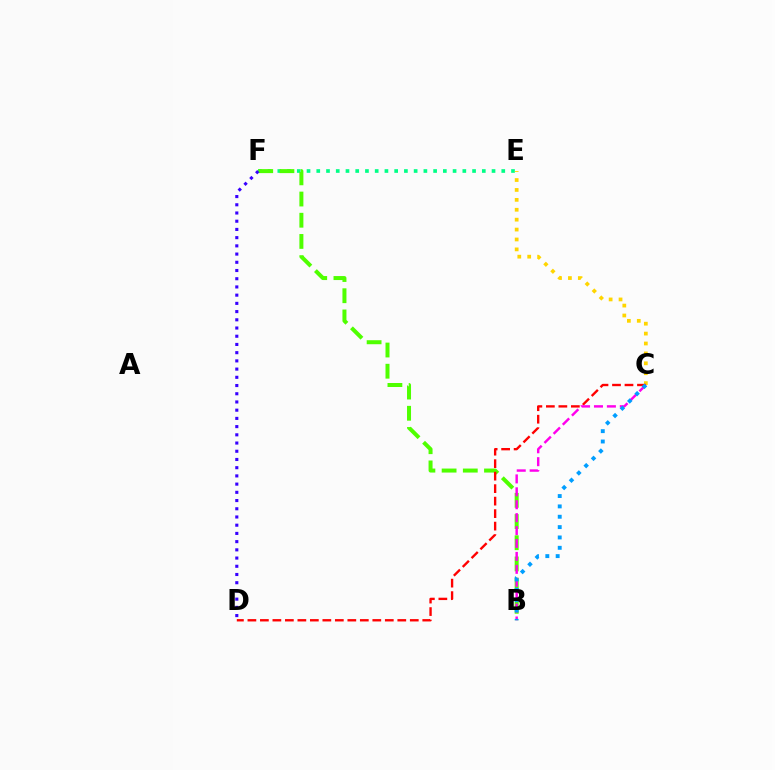{('E', 'F'): [{'color': '#00ff86', 'line_style': 'dotted', 'thickness': 2.65}], ('C', 'E'): [{'color': '#ffd500', 'line_style': 'dotted', 'thickness': 2.69}], ('B', 'F'): [{'color': '#4fff00', 'line_style': 'dashed', 'thickness': 2.88}], ('C', 'D'): [{'color': '#ff0000', 'line_style': 'dashed', 'thickness': 1.7}], ('D', 'F'): [{'color': '#3700ff', 'line_style': 'dotted', 'thickness': 2.23}], ('B', 'C'): [{'color': '#ff00ed', 'line_style': 'dashed', 'thickness': 1.75}, {'color': '#009eff', 'line_style': 'dotted', 'thickness': 2.81}]}